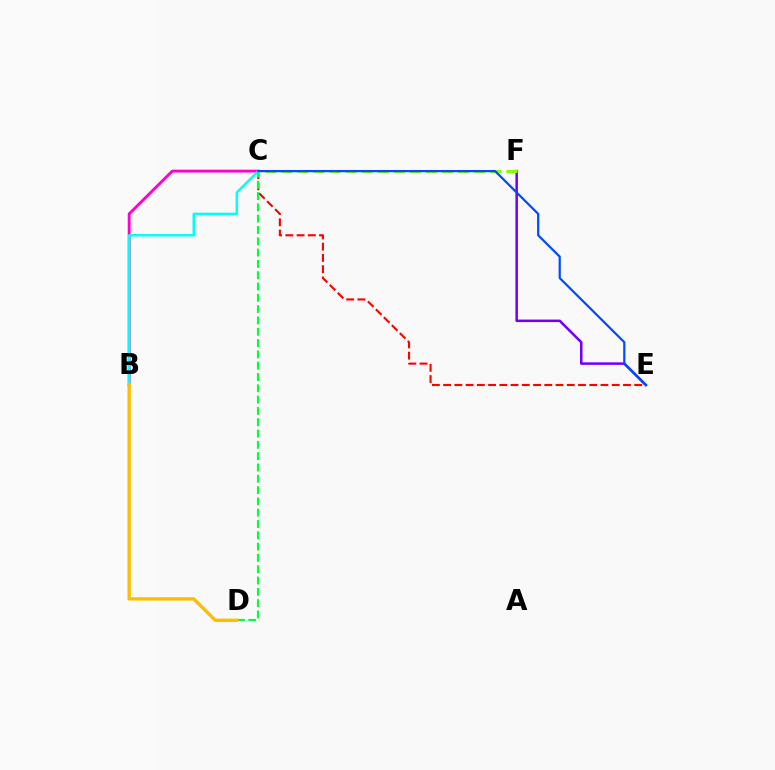{('B', 'C'): [{'color': '#ff00cf', 'line_style': 'solid', 'thickness': 2.06}, {'color': '#00fff6', 'line_style': 'solid', 'thickness': 1.78}], ('C', 'E'): [{'color': '#ff0000', 'line_style': 'dashed', 'thickness': 1.53}, {'color': '#004bff', 'line_style': 'solid', 'thickness': 1.6}], ('E', 'F'): [{'color': '#7200ff', 'line_style': 'solid', 'thickness': 1.82}], ('C', 'D'): [{'color': '#00ff39', 'line_style': 'dashed', 'thickness': 1.54}], ('C', 'F'): [{'color': '#84ff00', 'line_style': 'dashed', 'thickness': 2.18}], ('B', 'D'): [{'color': '#ffbd00', 'line_style': 'solid', 'thickness': 2.41}]}